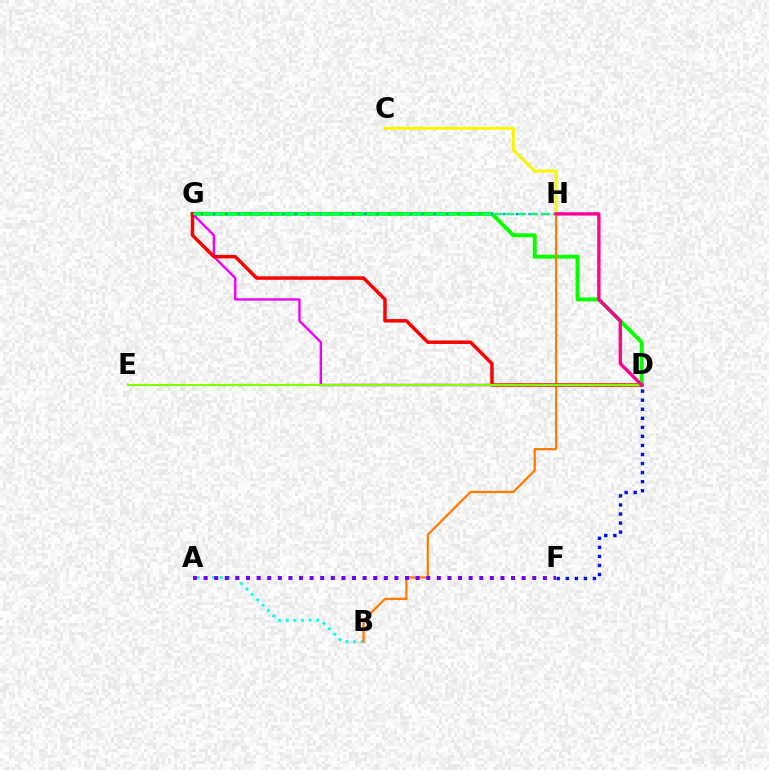{('A', 'B'): [{'color': '#00fff6', 'line_style': 'dotted', 'thickness': 2.07}], ('D', 'G'): [{'color': '#08ff00', 'line_style': 'solid', 'thickness': 2.82}, {'color': '#ee00ff', 'line_style': 'solid', 'thickness': 1.72}, {'color': '#ff0000', 'line_style': 'solid', 'thickness': 2.5}], ('B', 'H'): [{'color': '#ff7c00', 'line_style': 'solid', 'thickness': 1.62}], ('D', 'F'): [{'color': '#0010ff', 'line_style': 'dotted', 'thickness': 2.46}], ('A', 'F'): [{'color': '#7200ff', 'line_style': 'dotted', 'thickness': 2.88}], ('C', 'H'): [{'color': '#fcf500', 'line_style': 'solid', 'thickness': 2.11}], ('G', 'H'): [{'color': '#008cff', 'line_style': 'dotted', 'thickness': 1.72}, {'color': '#00ff74', 'line_style': 'dashed', 'thickness': 1.58}], ('D', 'E'): [{'color': '#84ff00', 'line_style': 'solid', 'thickness': 1.63}], ('D', 'H'): [{'color': '#ff0094', 'line_style': 'solid', 'thickness': 2.41}]}